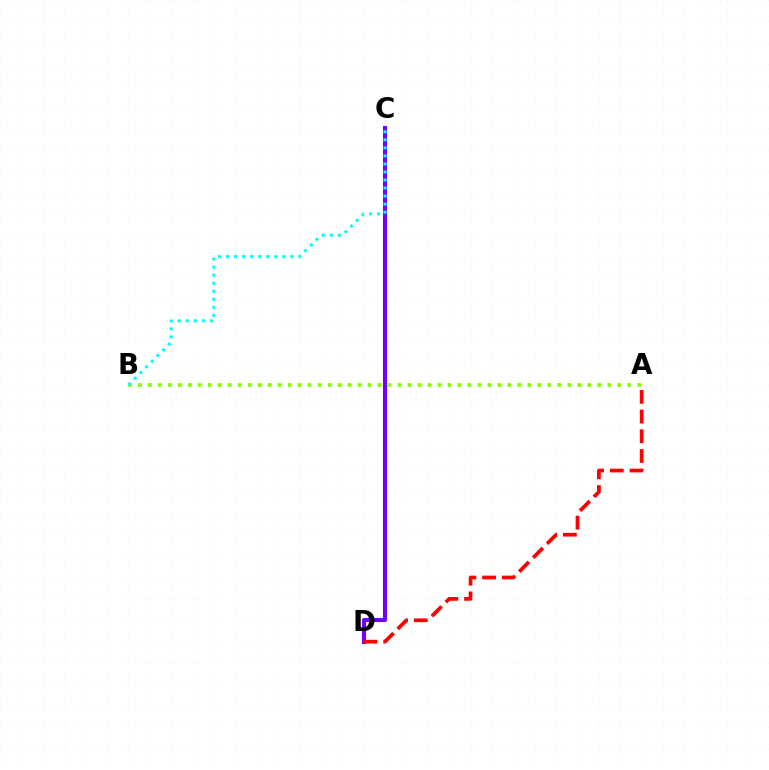{('A', 'B'): [{'color': '#84ff00', 'line_style': 'dotted', 'thickness': 2.71}], ('C', 'D'): [{'color': '#7200ff', 'line_style': 'solid', 'thickness': 2.95}], ('A', 'D'): [{'color': '#ff0000', 'line_style': 'dashed', 'thickness': 2.68}], ('B', 'C'): [{'color': '#00fff6', 'line_style': 'dotted', 'thickness': 2.18}]}